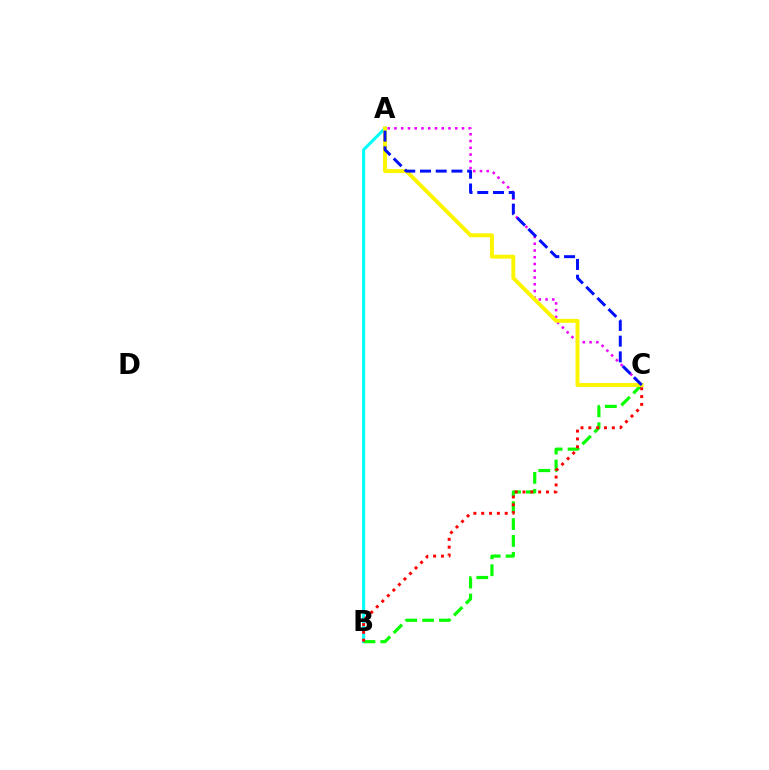{('A', 'C'): [{'color': '#ee00ff', 'line_style': 'dotted', 'thickness': 1.83}, {'color': '#fcf500', 'line_style': 'solid', 'thickness': 2.83}, {'color': '#0010ff', 'line_style': 'dashed', 'thickness': 2.14}], ('A', 'B'): [{'color': '#00fff6', 'line_style': 'solid', 'thickness': 2.18}], ('B', 'C'): [{'color': '#08ff00', 'line_style': 'dashed', 'thickness': 2.29}, {'color': '#ff0000', 'line_style': 'dotted', 'thickness': 2.13}]}